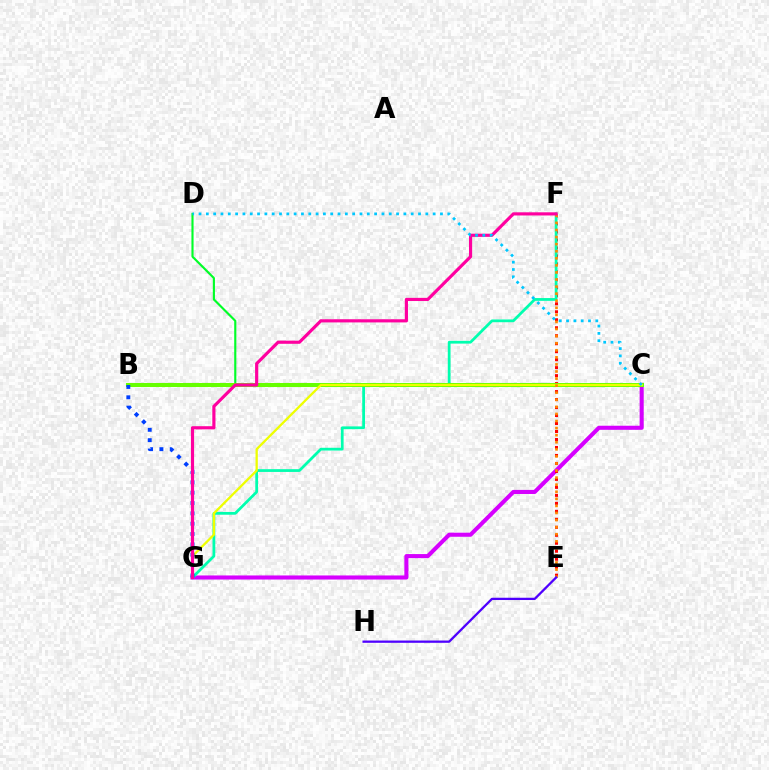{('C', 'G'): [{'color': '#d600ff', 'line_style': 'solid', 'thickness': 2.94}, {'color': '#eeff00', 'line_style': 'solid', 'thickness': 1.65}], ('E', 'F'): [{'color': '#ff0000', 'line_style': 'dotted', 'thickness': 2.17}, {'color': '#ff8800', 'line_style': 'dotted', 'thickness': 1.92}], ('C', 'D'): [{'color': '#00ff27', 'line_style': 'solid', 'thickness': 1.54}, {'color': '#00c7ff', 'line_style': 'dotted', 'thickness': 1.99}], ('F', 'G'): [{'color': '#00ffaf', 'line_style': 'solid', 'thickness': 1.99}, {'color': '#ff00a0', 'line_style': 'solid', 'thickness': 2.27}], ('B', 'C'): [{'color': '#66ff00', 'line_style': 'solid', 'thickness': 2.91}], ('B', 'G'): [{'color': '#003fff', 'line_style': 'dotted', 'thickness': 2.81}], ('E', 'H'): [{'color': '#4f00ff', 'line_style': 'solid', 'thickness': 1.64}]}